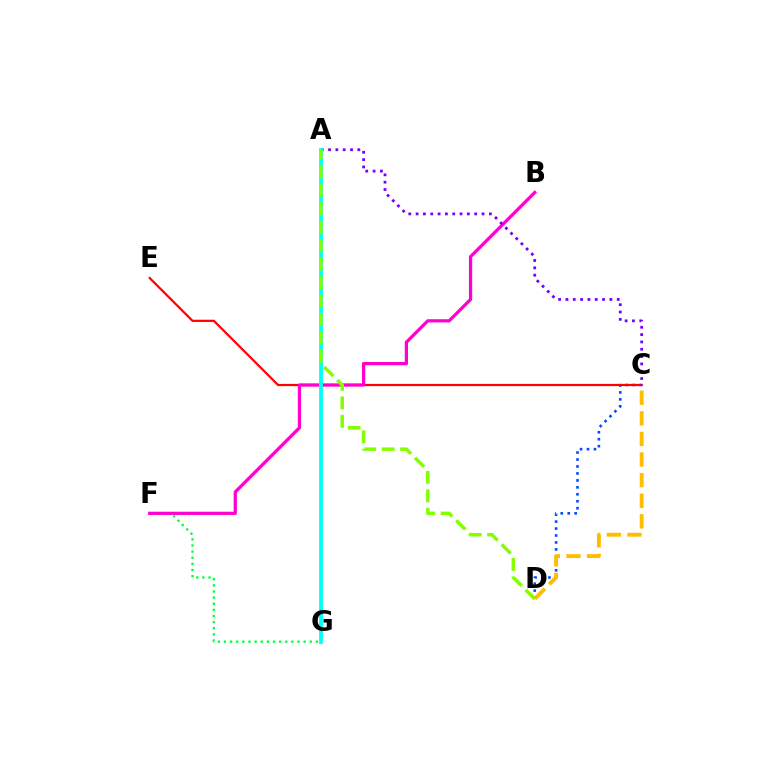{('F', 'G'): [{'color': '#00ff39', 'line_style': 'dotted', 'thickness': 1.66}], ('C', 'D'): [{'color': '#004bff', 'line_style': 'dotted', 'thickness': 1.89}, {'color': '#ffbd00', 'line_style': 'dashed', 'thickness': 2.8}], ('C', 'E'): [{'color': '#ff0000', 'line_style': 'solid', 'thickness': 1.59}], ('B', 'F'): [{'color': '#ff00cf', 'line_style': 'solid', 'thickness': 2.33}], ('A', 'C'): [{'color': '#7200ff', 'line_style': 'dotted', 'thickness': 1.99}], ('A', 'G'): [{'color': '#00fff6', 'line_style': 'solid', 'thickness': 2.73}], ('A', 'D'): [{'color': '#84ff00', 'line_style': 'dashed', 'thickness': 2.51}]}